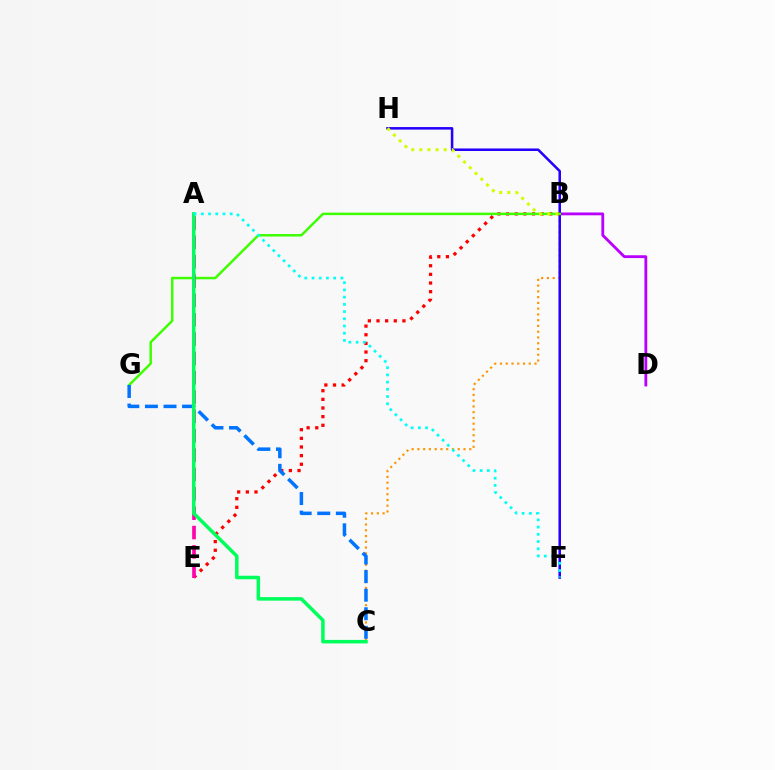{('B', 'C'): [{'color': '#ff9400', 'line_style': 'dotted', 'thickness': 1.57}], ('B', 'D'): [{'color': '#b900ff', 'line_style': 'solid', 'thickness': 2.03}], ('F', 'H'): [{'color': '#2500ff', 'line_style': 'solid', 'thickness': 1.83}], ('B', 'E'): [{'color': '#ff0000', 'line_style': 'dotted', 'thickness': 2.35}], ('B', 'G'): [{'color': '#3dff00', 'line_style': 'solid', 'thickness': 1.79}], ('B', 'H'): [{'color': '#d1ff00', 'line_style': 'dotted', 'thickness': 2.21}], ('C', 'G'): [{'color': '#0074ff', 'line_style': 'dashed', 'thickness': 2.52}], ('A', 'E'): [{'color': '#ff00ac', 'line_style': 'dashed', 'thickness': 2.63}], ('A', 'C'): [{'color': '#00ff5c', 'line_style': 'solid', 'thickness': 2.53}], ('A', 'F'): [{'color': '#00fff6', 'line_style': 'dotted', 'thickness': 1.96}]}